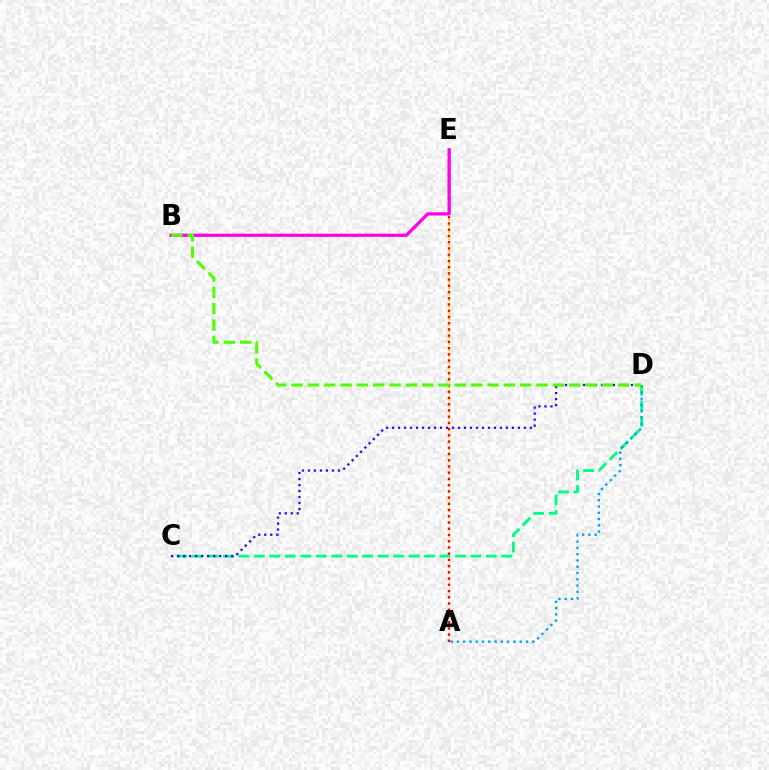{('C', 'D'): [{'color': '#00ff86', 'line_style': 'dashed', 'thickness': 2.1}, {'color': '#3700ff', 'line_style': 'dotted', 'thickness': 1.63}], ('A', 'E'): [{'color': '#ffd500', 'line_style': 'dotted', 'thickness': 1.68}, {'color': '#ff0000', 'line_style': 'dotted', 'thickness': 1.69}], ('A', 'D'): [{'color': '#009eff', 'line_style': 'dotted', 'thickness': 1.71}], ('B', 'E'): [{'color': '#ff00ed', 'line_style': 'solid', 'thickness': 2.34}], ('B', 'D'): [{'color': '#4fff00', 'line_style': 'dashed', 'thickness': 2.22}]}